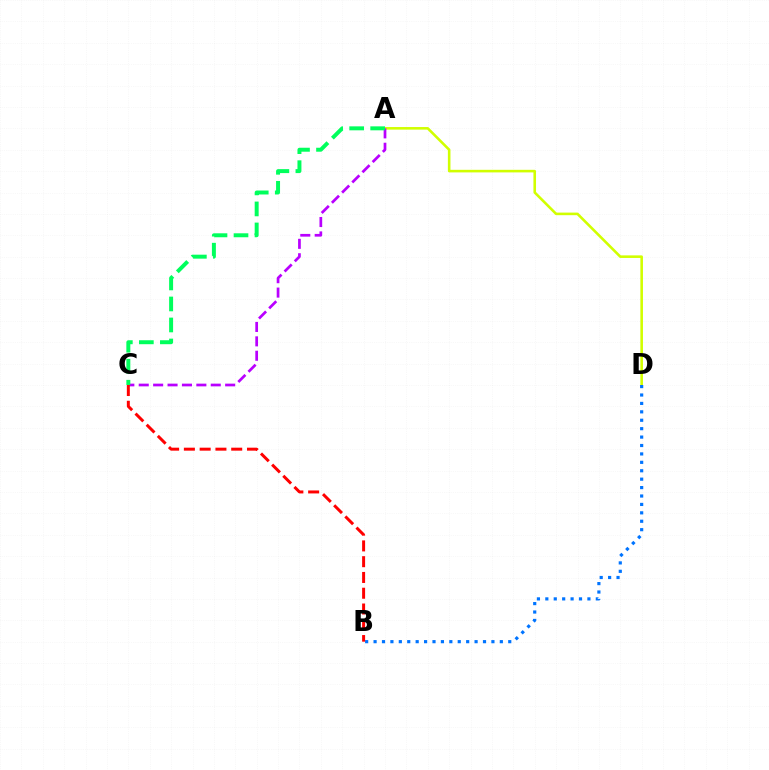{('A', 'D'): [{'color': '#d1ff00', 'line_style': 'solid', 'thickness': 1.86}], ('B', 'D'): [{'color': '#0074ff', 'line_style': 'dotted', 'thickness': 2.29}], ('A', 'C'): [{'color': '#b900ff', 'line_style': 'dashed', 'thickness': 1.96}, {'color': '#00ff5c', 'line_style': 'dashed', 'thickness': 2.85}], ('B', 'C'): [{'color': '#ff0000', 'line_style': 'dashed', 'thickness': 2.14}]}